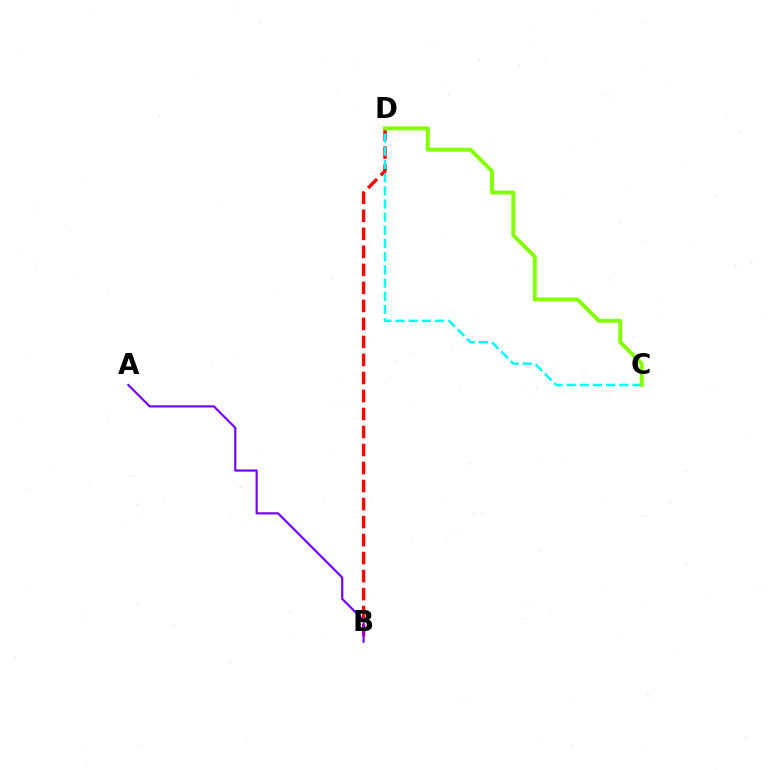{('B', 'D'): [{'color': '#ff0000', 'line_style': 'dashed', 'thickness': 2.45}], ('C', 'D'): [{'color': '#00fff6', 'line_style': 'dashed', 'thickness': 1.79}, {'color': '#84ff00', 'line_style': 'solid', 'thickness': 2.84}], ('A', 'B'): [{'color': '#7200ff', 'line_style': 'solid', 'thickness': 1.56}]}